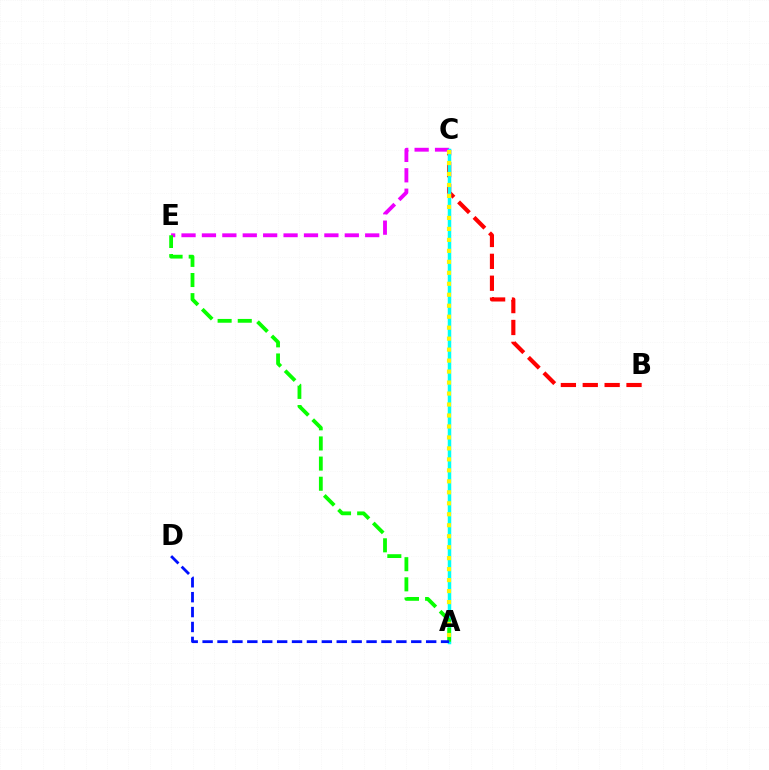{('B', 'C'): [{'color': '#ff0000', 'line_style': 'dashed', 'thickness': 2.97}], ('C', 'E'): [{'color': '#ee00ff', 'line_style': 'dashed', 'thickness': 2.77}], ('A', 'C'): [{'color': '#00fff6', 'line_style': 'solid', 'thickness': 2.52}, {'color': '#fcf500', 'line_style': 'dotted', 'thickness': 2.98}], ('A', 'E'): [{'color': '#08ff00', 'line_style': 'dashed', 'thickness': 2.74}], ('A', 'D'): [{'color': '#0010ff', 'line_style': 'dashed', 'thickness': 2.02}]}